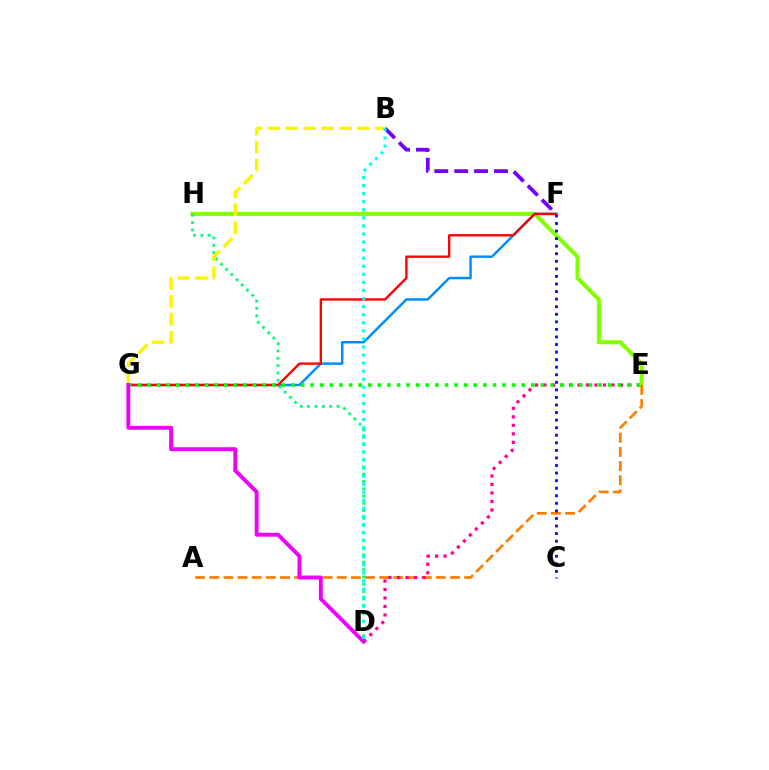{('B', 'F'): [{'color': '#7200ff', 'line_style': 'dashed', 'thickness': 2.7}], ('E', 'H'): [{'color': '#84ff00', 'line_style': 'solid', 'thickness': 2.94}], ('F', 'G'): [{'color': '#008cff', 'line_style': 'solid', 'thickness': 1.76}, {'color': '#ff0000', 'line_style': 'solid', 'thickness': 1.69}], ('D', 'H'): [{'color': '#00ff74', 'line_style': 'dotted', 'thickness': 2.0}], ('A', 'E'): [{'color': '#ff7c00', 'line_style': 'dashed', 'thickness': 1.92}], ('C', 'F'): [{'color': '#0010ff', 'line_style': 'dotted', 'thickness': 2.05}], ('D', 'E'): [{'color': '#ff0094', 'line_style': 'dotted', 'thickness': 2.31}], ('E', 'G'): [{'color': '#08ff00', 'line_style': 'dotted', 'thickness': 2.61}], ('B', 'G'): [{'color': '#fcf500', 'line_style': 'dashed', 'thickness': 2.43}], ('D', 'G'): [{'color': '#ee00ff', 'line_style': 'solid', 'thickness': 2.8}], ('B', 'D'): [{'color': '#00fff6', 'line_style': 'dotted', 'thickness': 2.19}]}